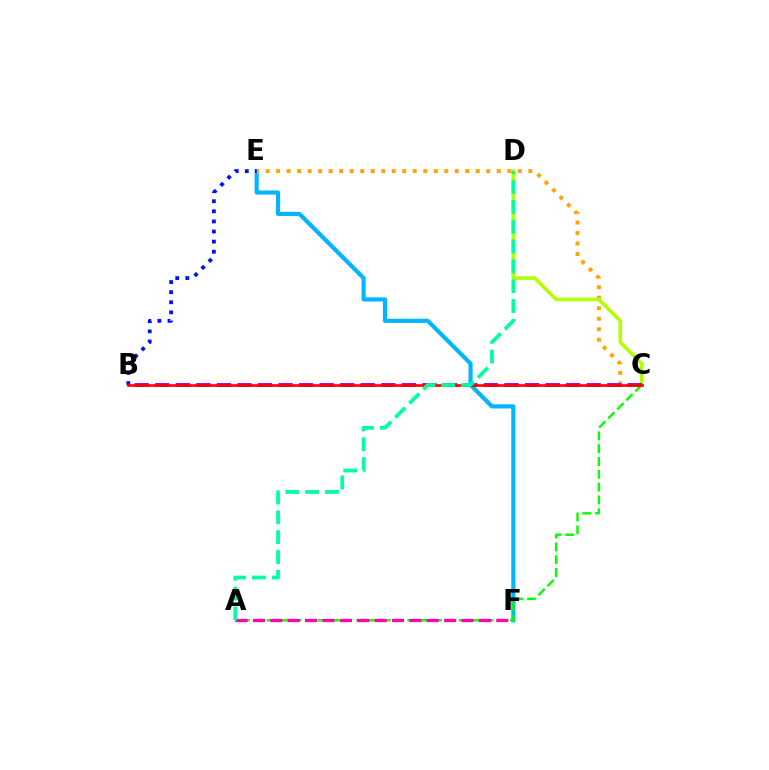{('E', 'F'): [{'color': '#00b5ff', 'line_style': 'solid', 'thickness': 2.98}], ('A', 'C'): [{'color': '#08ff00', 'line_style': 'dashed', 'thickness': 1.74}], ('C', 'E'): [{'color': '#ffa500', 'line_style': 'dotted', 'thickness': 2.85}], ('B', 'E'): [{'color': '#0010ff', 'line_style': 'dotted', 'thickness': 2.74}], ('C', 'D'): [{'color': '#b3ff00', 'line_style': 'solid', 'thickness': 2.6}], ('B', 'C'): [{'color': '#9b00ff', 'line_style': 'dashed', 'thickness': 2.79}, {'color': '#ff0000', 'line_style': 'solid', 'thickness': 1.89}], ('A', 'F'): [{'color': '#ff00bd', 'line_style': 'dashed', 'thickness': 2.36}], ('A', 'D'): [{'color': '#00ff9d', 'line_style': 'dashed', 'thickness': 2.69}]}